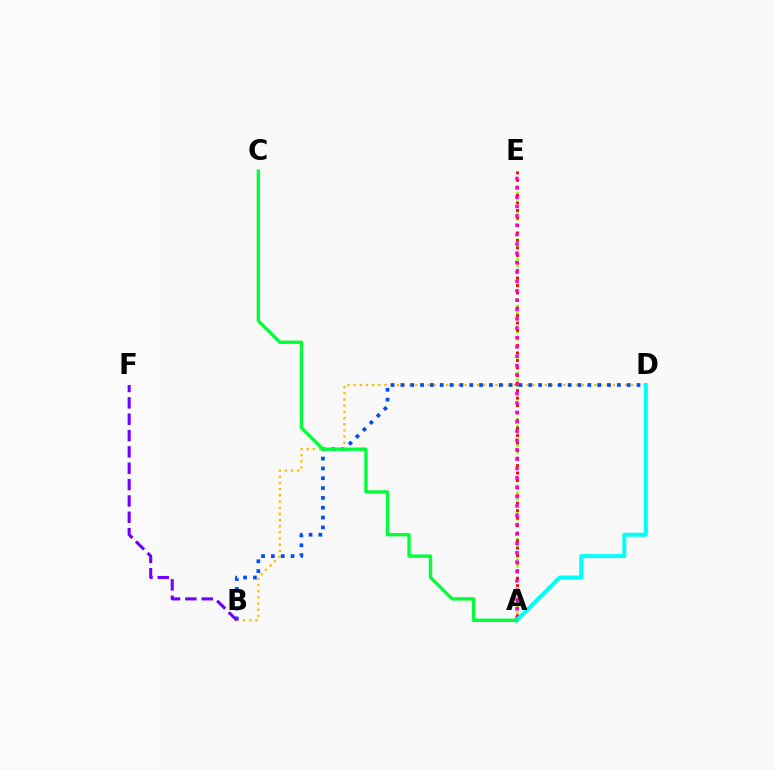{('B', 'D'): [{'color': '#ffbd00', 'line_style': 'dotted', 'thickness': 1.68}, {'color': '#004bff', 'line_style': 'dotted', 'thickness': 2.67}], ('A', 'E'): [{'color': '#84ff00', 'line_style': 'dotted', 'thickness': 1.81}, {'color': '#ff0000', 'line_style': 'dotted', 'thickness': 2.04}, {'color': '#ff00cf', 'line_style': 'dotted', 'thickness': 2.54}], ('B', 'F'): [{'color': '#7200ff', 'line_style': 'dashed', 'thickness': 2.22}], ('A', 'D'): [{'color': '#00fff6', 'line_style': 'solid', 'thickness': 2.86}], ('A', 'C'): [{'color': '#00ff39', 'line_style': 'solid', 'thickness': 2.4}]}